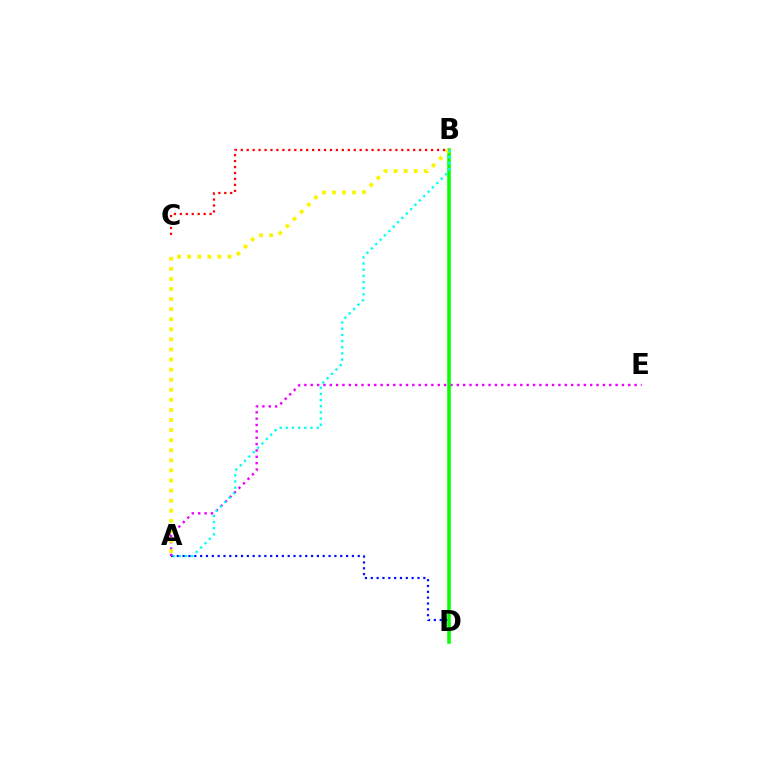{('A', 'D'): [{'color': '#0010ff', 'line_style': 'dotted', 'thickness': 1.59}], ('A', 'E'): [{'color': '#ee00ff', 'line_style': 'dotted', 'thickness': 1.73}], ('B', 'D'): [{'color': '#08ff00', 'line_style': 'solid', 'thickness': 2.54}], ('A', 'B'): [{'color': '#fcf500', 'line_style': 'dotted', 'thickness': 2.74}, {'color': '#00fff6', 'line_style': 'dotted', 'thickness': 1.68}], ('B', 'C'): [{'color': '#ff0000', 'line_style': 'dotted', 'thickness': 1.62}]}